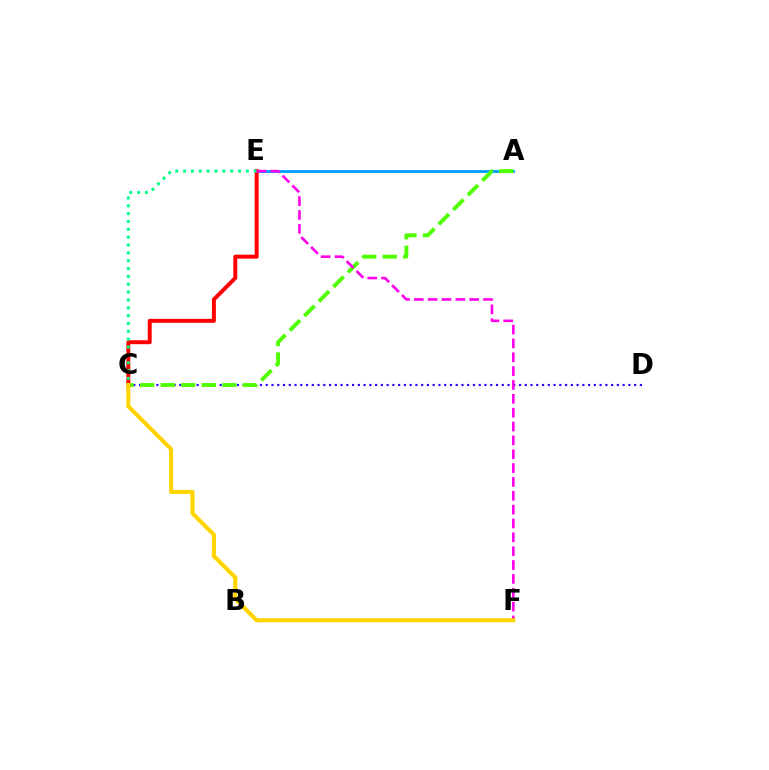{('A', 'E'): [{'color': '#009eff', 'line_style': 'solid', 'thickness': 2.04}], ('C', 'D'): [{'color': '#3700ff', 'line_style': 'dotted', 'thickness': 1.56}], ('A', 'C'): [{'color': '#4fff00', 'line_style': 'dashed', 'thickness': 2.79}], ('C', 'E'): [{'color': '#ff0000', 'line_style': 'solid', 'thickness': 2.84}, {'color': '#00ff86', 'line_style': 'dotted', 'thickness': 2.13}], ('E', 'F'): [{'color': '#ff00ed', 'line_style': 'dashed', 'thickness': 1.88}], ('C', 'F'): [{'color': '#ffd500', 'line_style': 'solid', 'thickness': 2.95}]}